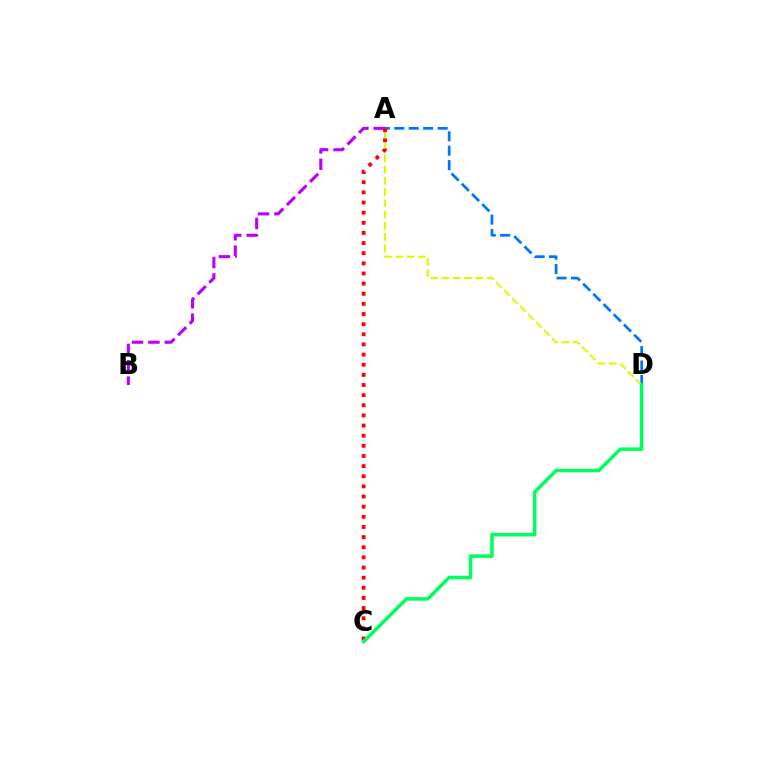{('A', 'D'): [{'color': '#0074ff', 'line_style': 'dashed', 'thickness': 1.96}, {'color': '#d1ff00', 'line_style': 'dashed', 'thickness': 1.53}], ('A', 'B'): [{'color': '#b900ff', 'line_style': 'dashed', 'thickness': 2.22}], ('A', 'C'): [{'color': '#ff0000', 'line_style': 'dotted', 'thickness': 2.75}], ('C', 'D'): [{'color': '#00ff5c', 'line_style': 'solid', 'thickness': 2.52}]}